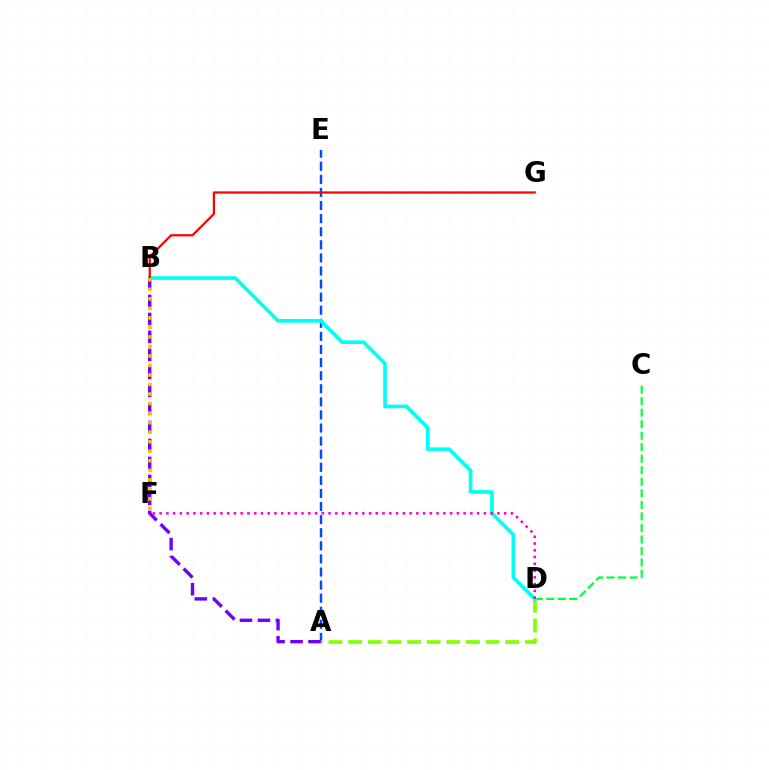{('A', 'E'): [{'color': '#004bff', 'line_style': 'dashed', 'thickness': 1.78}], ('C', 'D'): [{'color': '#00ff39', 'line_style': 'dashed', 'thickness': 1.57}], ('A', 'D'): [{'color': '#84ff00', 'line_style': 'dashed', 'thickness': 2.67}], ('B', 'D'): [{'color': '#00fff6', 'line_style': 'solid', 'thickness': 2.62}], ('B', 'G'): [{'color': '#ff0000', 'line_style': 'solid', 'thickness': 1.61}], ('A', 'B'): [{'color': '#7200ff', 'line_style': 'dashed', 'thickness': 2.45}], ('B', 'F'): [{'color': '#ffbd00', 'line_style': 'dotted', 'thickness': 2.59}], ('D', 'F'): [{'color': '#ff00cf', 'line_style': 'dotted', 'thickness': 1.84}]}